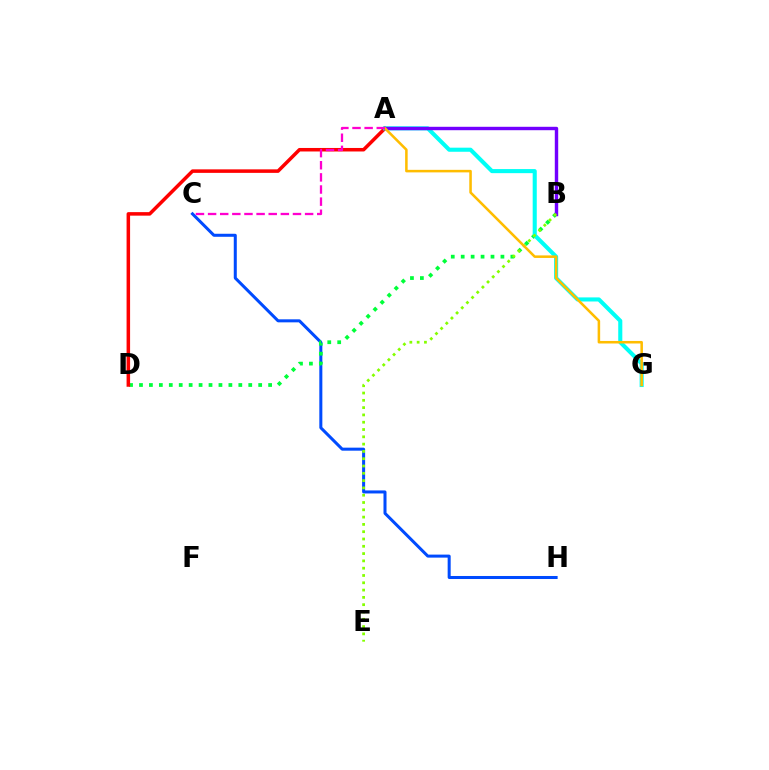{('C', 'H'): [{'color': '#004bff', 'line_style': 'solid', 'thickness': 2.18}], ('B', 'D'): [{'color': '#00ff39', 'line_style': 'dotted', 'thickness': 2.7}], ('A', 'D'): [{'color': '#ff0000', 'line_style': 'solid', 'thickness': 2.53}], ('A', 'G'): [{'color': '#00fff6', 'line_style': 'solid', 'thickness': 2.94}, {'color': '#ffbd00', 'line_style': 'solid', 'thickness': 1.83}], ('A', 'B'): [{'color': '#7200ff', 'line_style': 'solid', 'thickness': 2.46}], ('B', 'E'): [{'color': '#84ff00', 'line_style': 'dotted', 'thickness': 1.98}], ('A', 'C'): [{'color': '#ff00cf', 'line_style': 'dashed', 'thickness': 1.65}]}